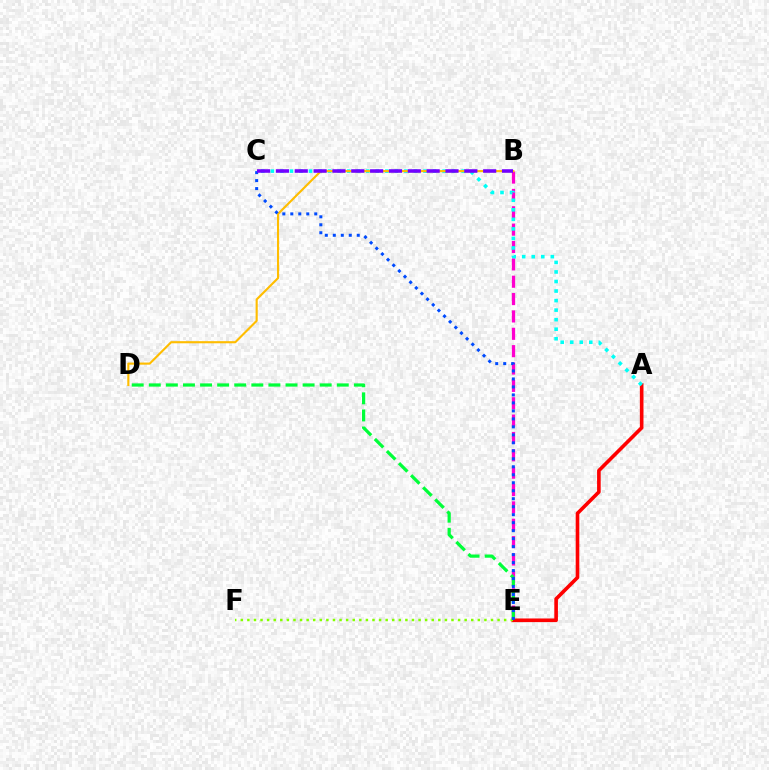{('B', 'E'): [{'color': '#ff00cf', 'line_style': 'dashed', 'thickness': 2.36}], ('D', 'E'): [{'color': '#00ff39', 'line_style': 'dashed', 'thickness': 2.32}], ('A', 'E'): [{'color': '#ff0000', 'line_style': 'solid', 'thickness': 2.61}], ('A', 'C'): [{'color': '#00fff6', 'line_style': 'dotted', 'thickness': 2.59}], ('E', 'F'): [{'color': '#84ff00', 'line_style': 'dotted', 'thickness': 1.79}], ('B', 'D'): [{'color': '#ffbd00', 'line_style': 'solid', 'thickness': 1.53}], ('C', 'E'): [{'color': '#004bff', 'line_style': 'dotted', 'thickness': 2.17}], ('B', 'C'): [{'color': '#7200ff', 'line_style': 'dashed', 'thickness': 2.56}]}